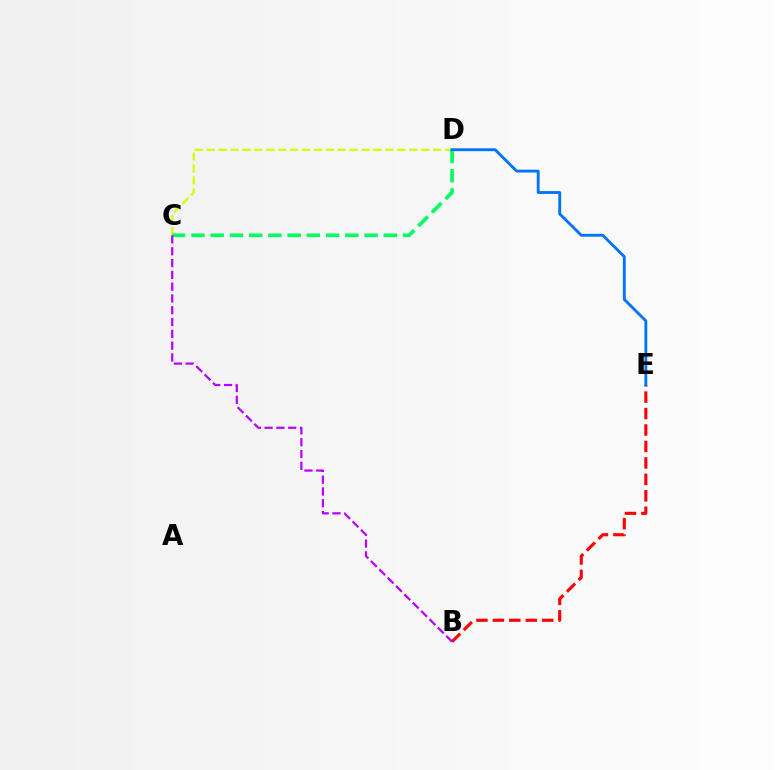{('C', 'D'): [{'color': '#d1ff00', 'line_style': 'dashed', 'thickness': 1.62}, {'color': '#00ff5c', 'line_style': 'dashed', 'thickness': 2.61}], ('B', 'E'): [{'color': '#ff0000', 'line_style': 'dashed', 'thickness': 2.24}], ('D', 'E'): [{'color': '#0074ff', 'line_style': 'solid', 'thickness': 2.06}], ('B', 'C'): [{'color': '#b900ff', 'line_style': 'dashed', 'thickness': 1.6}]}